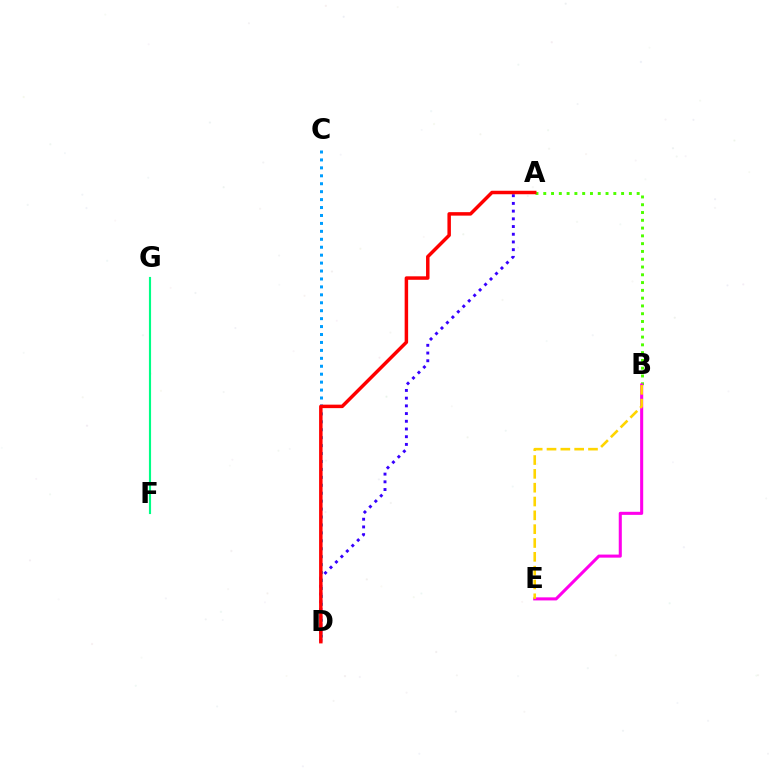{('A', 'B'): [{'color': '#4fff00', 'line_style': 'dotted', 'thickness': 2.11}], ('A', 'D'): [{'color': '#3700ff', 'line_style': 'dotted', 'thickness': 2.1}, {'color': '#ff0000', 'line_style': 'solid', 'thickness': 2.51}], ('C', 'D'): [{'color': '#009eff', 'line_style': 'dotted', 'thickness': 2.16}], ('F', 'G'): [{'color': '#00ff86', 'line_style': 'solid', 'thickness': 1.53}], ('B', 'E'): [{'color': '#ff00ed', 'line_style': 'solid', 'thickness': 2.21}, {'color': '#ffd500', 'line_style': 'dashed', 'thickness': 1.88}]}